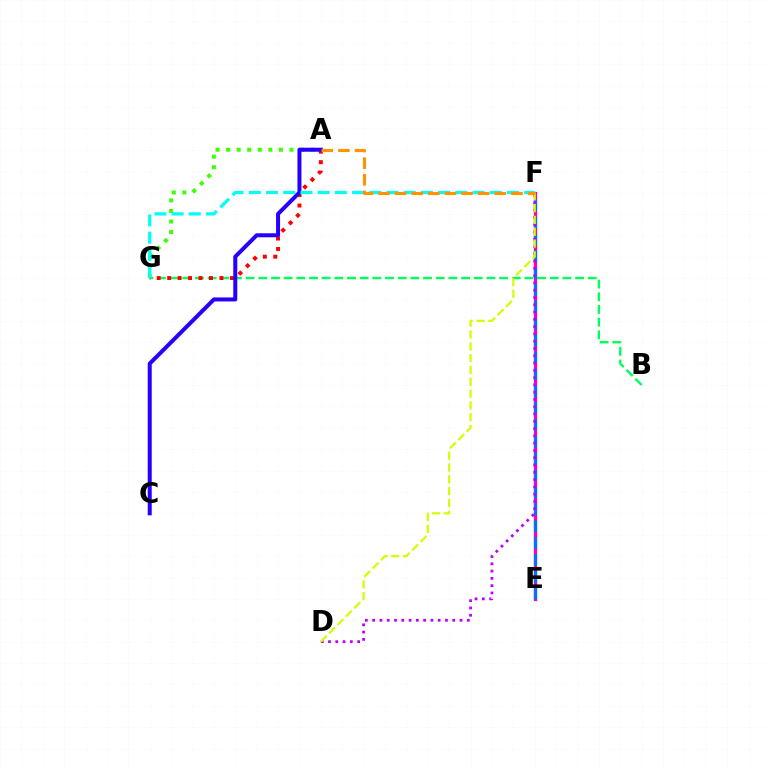{('A', 'G'): [{'color': '#3dff00', 'line_style': 'dotted', 'thickness': 2.87}, {'color': '#ff0000', 'line_style': 'dotted', 'thickness': 2.84}], ('B', 'G'): [{'color': '#00ff5c', 'line_style': 'dashed', 'thickness': 1.72}], ('E', 'F'): [{'color': '#ff00ac', 'line_style': 'solid', 'thickness': 2.35}, {'color': '#0074ff', 'line_style': 'dashed', 'thickness': 2.29}], ('A', 'C'): [{'color': '#2500ff', 'line_style': 'solid', 'thickness': 2.89}], ('F', 'G'): [{'color': '#00fff6', 'line_style': 'dashed', 'thickness': 2.34}], ('D', 'F'): [{'color': '#b900ff', 'line_style': 'dotted', 'thickness': 1.98}, {'color': '#d1ff00', 'line_style': 'dashed', 'thickness': 1.61}], ('A', 'F'): [{'color': '#ff9400', 'line_style': 'dashed', 'thickness': 2.26}]}